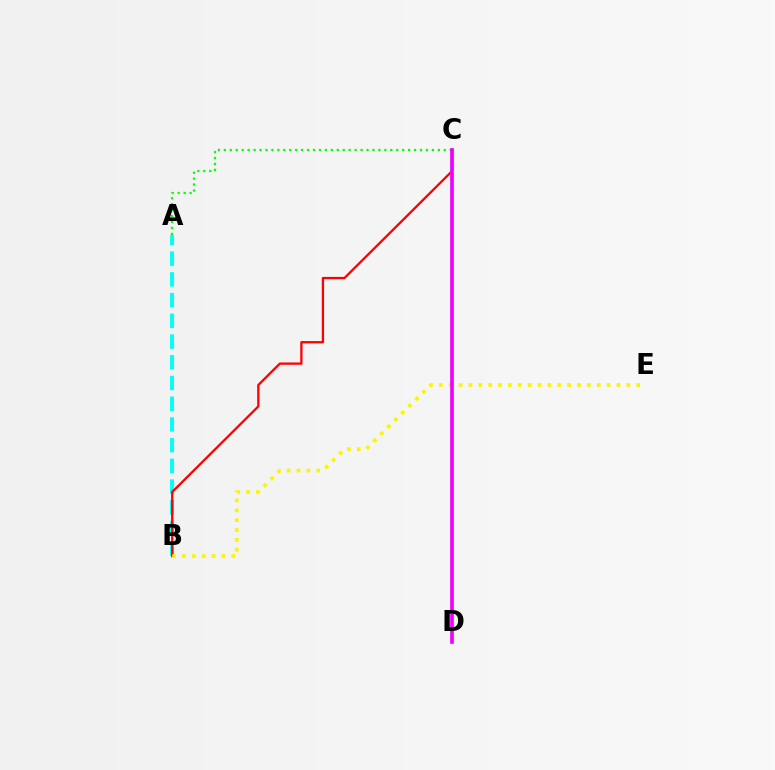{('A', 'B'): [{'color': '#00fff6', 'line_style': 'dashed', 'thickness': 2.81}], ('C', 'D'): [{'color': '#0010ff', 'line_style': 'dashed', 'thickness': 1.57}, {'color': '#ee00ff', 'line_style': 'solid', 'thickness': 2.62}], ('A', 'C'): [{'color': '#08ff00', 'line_style': 'dotted', 'thickness': 1.62}], ('B', 'C'): [{'color': '#ff0000', 'line_style': 'solid', 'thickness': 1.65}], ('B', 'E'): [{'color': '#fcf500', 'line_style': 'dotted', 'thickness': 2.68}]}